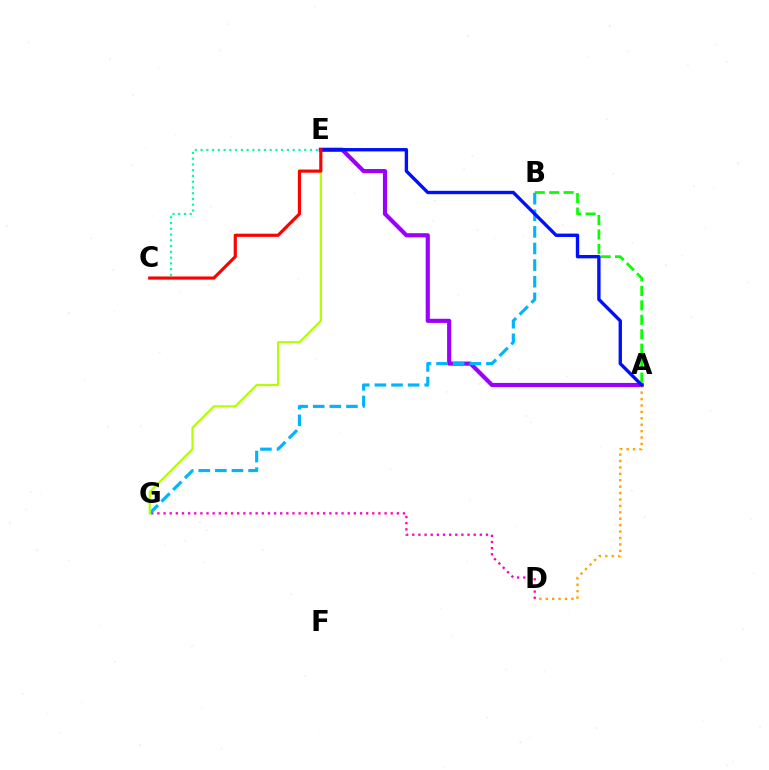{('A', 'E'): [{'color': '#9b00ff', 'line_style': 'solid', 'thickness': 2.99}, {'color': '#0010ff', 'line_style': 'solid', 'thickness': 2.43}], ('A', 'B'): [{'color': '#08ff00', 'line_style': 'dashed', 'thickness': 1.96}], ('A', 'D'): [{'color': '#ffa500', 'line_style': 'dotted', 'thickness': 1.74}], ('D', 'G'): [{'color': '#ff00bd', 'line_style': 'dotted', 'thickness': 1.67}], ('B', 'G'): [{'color': '#00b5ff', 'line_style': 'dashed', 'thickness': 2.26}], ('E', 'G'): [{'color': '#b3ff00', 'line_style': 'solid', 'thickness': 1.6}], ('C', 'E'): [{'color': '#00ff9d', 'line_style': 'dotted', 'thickness': 1.56}, {'color': '#ff0000', 'line_style': 'solid', 'thickness': 2.28}]}